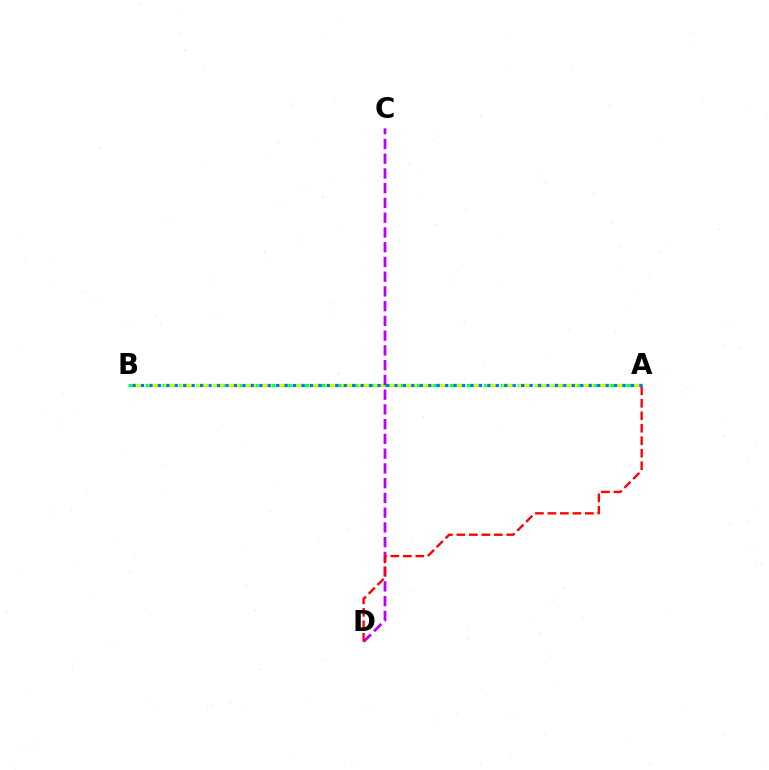{('A', 'B'): [{'color': '#00ff5c', 'line_style': 'dashed', 'thickness': 2.3}, {'color': '#d1ff00', 'line_style': 'dashed', 'thickness': 2.19}, {'color': '#0074ff', 'line_style': 'dotted', 'thickness': 2.3}], ('C', 'D'): [{'color': '#b900ff', 'line_style': 'dashed', 'thickness': 2.0}], ('A', 'D'): [{'color': '#ff0000', 'line_style': 'dashed', 'thickness': 1.7}]}